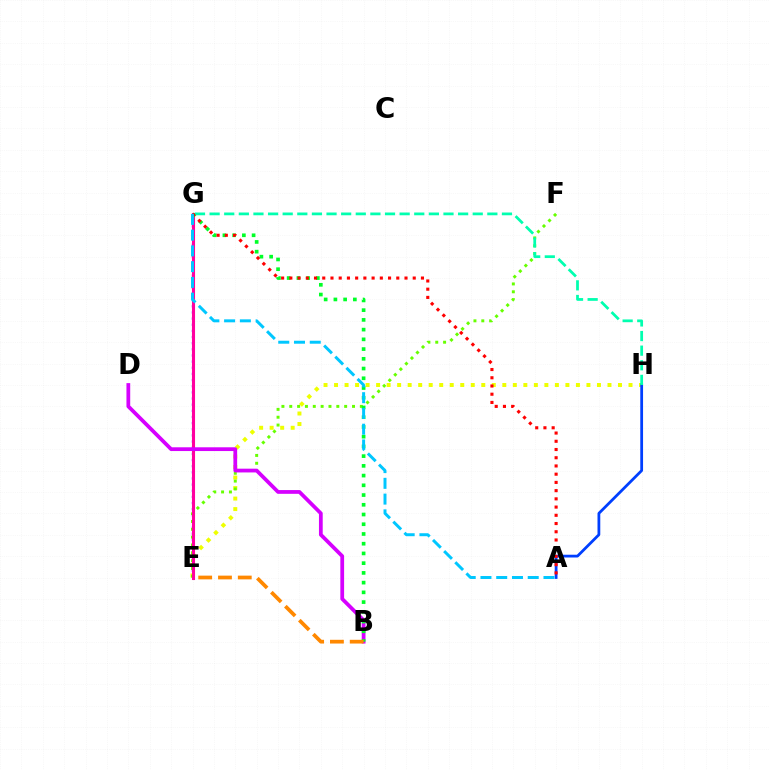{('E', 'H'): [{'color': '#eeff00', 'line_style': 'dotted', 'thickness': 2.86}], ('E', 'G'): [{'color': '#4f00ff', 'line_style': 'dotted', 'thickness': 1.67}, {'color': '#ff00a0', 'line_style': 'solid', 'thickness': 2.21}], ('E', 'F'): [{'color': '#66ff00', 'line_style': 'dotted', 'thickness': 2.13}], ('A', 'H'): [{'color': '#003fff', 'line_style': 'solid', 'thickness': 2.0}], ('B', 'D'): [{'color': '#d600ff', 'line_style': 'solid', 'thickness': 2.71}], ('B', 'G'): [{'color': '#00ff27', 'line_style': 'dotted', 'thickness': 2.64}], ('B', 'E'): [{'color': '#ff8800', 'line_style': 'dashed', 'thickness': 2.69}], ('G', 'H'): [{'color': '#00ffaf', 'line_style': 'dashed', 'thickness': 1.99}], ('A', 'G'): [{'color': '#ff0000', 'line_style': 'dotted', 'thickness': 2.23}, {'color': '#00c7ff', 'line_style': 'dashed', 'thickness': 2.14}]}